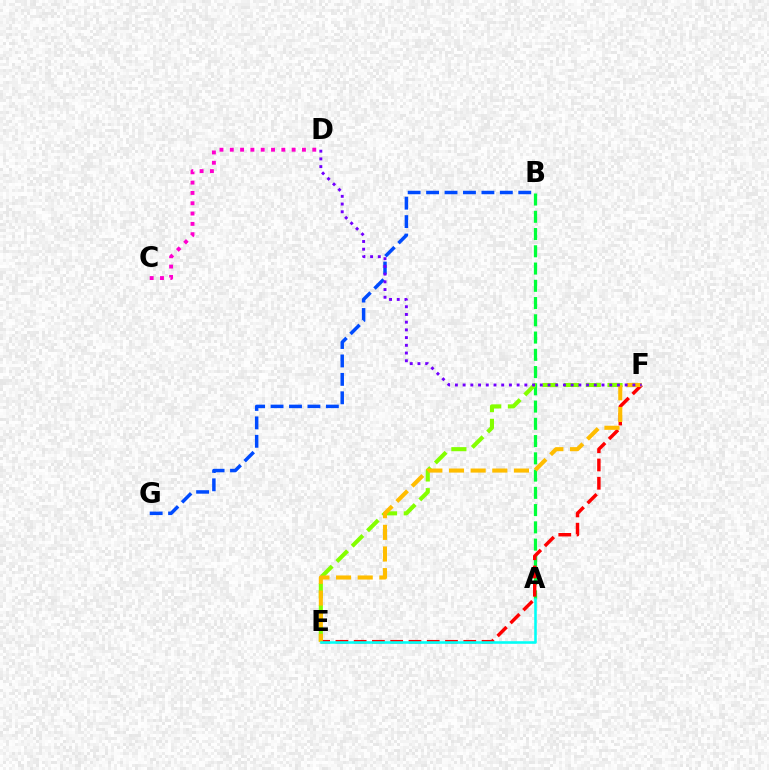{('A', 'B'): [{'color': '#00ff39', 'line_style': 'dashed', 'thickness': 2.34}], ('C', 'D'): [{'color': '#ff00cf', 'line_style': 'dotted', 'thickness': 2.8}], ('B', 'G'): [{'color': '#004bff', 'line_style': 'dashed', 'thickness': 2.5}], ('E', 'F'): [{'color': '#84ff00', 'line_style': 'dashed', 'thickness': 2.95}, {'color': '#ff0000', 'line_style': 'dashed', 'thickness': 2.48}, {'color': '#ffbd00', 'line_style': 'dashed', 'thickness': 2.94}], ('D', 'F'): [{'color': '#7200ff', 'line_style': 'dotted', 'thickness': 2.1}], ('A', 'E'): [{'color': '#00fff6', 'line_style': 'solid', 'thickness': 1.85}]}